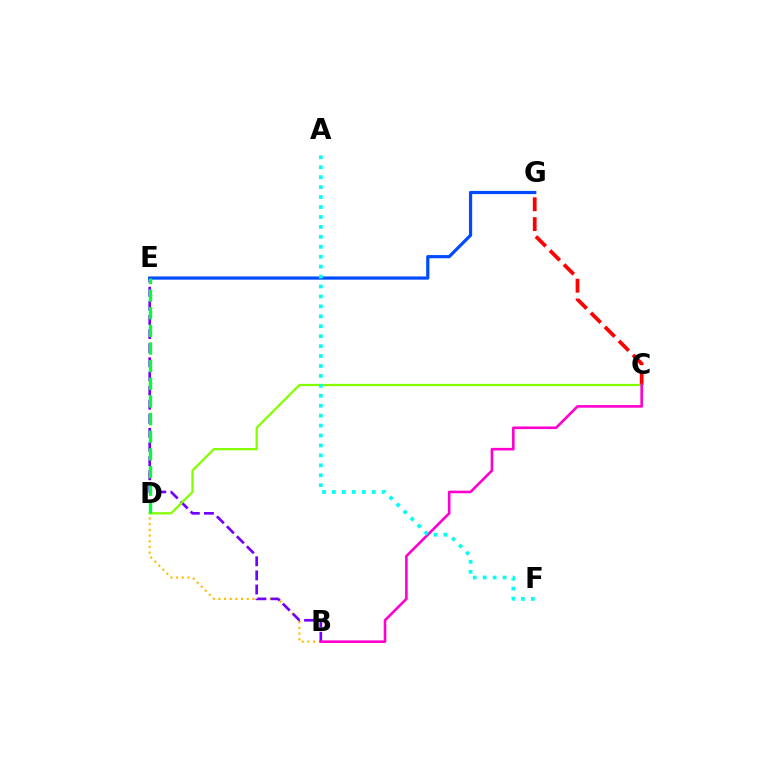{('B', 'D'): [{'color': '#ffbd00', 'line_style': 'dotted', 'thickness': 1.54}], ('C', 'G'): [{'color': '#ff0000', 'line_style': 'dashed', 'thickness': 2.69}], ('B', 'E'): [{'color': '#7200ff', 'line_style': 'dashed', 'thickness': 1.92}], ('C', 'D'): [{'color': '#84ff00', 'line_style': 'solid', 'thickness': 1.63}], ('E', 'G'): [{'color': '#004bff', 'line_style': 'solid', 'thickness': 2.3}], ('B', 'C'): [{'color': '#ff00cf', 'line_style': 'solid', 'thickness': 1.88}], ('D', 'E'): [{'color': '#00ff39', 'line_style': 'dashed', 'thickness': 2.4}], ('A', 'F'): [{'color': '#00fff6', 'line_style': 'dotted', 'thickness': 2.7}]}